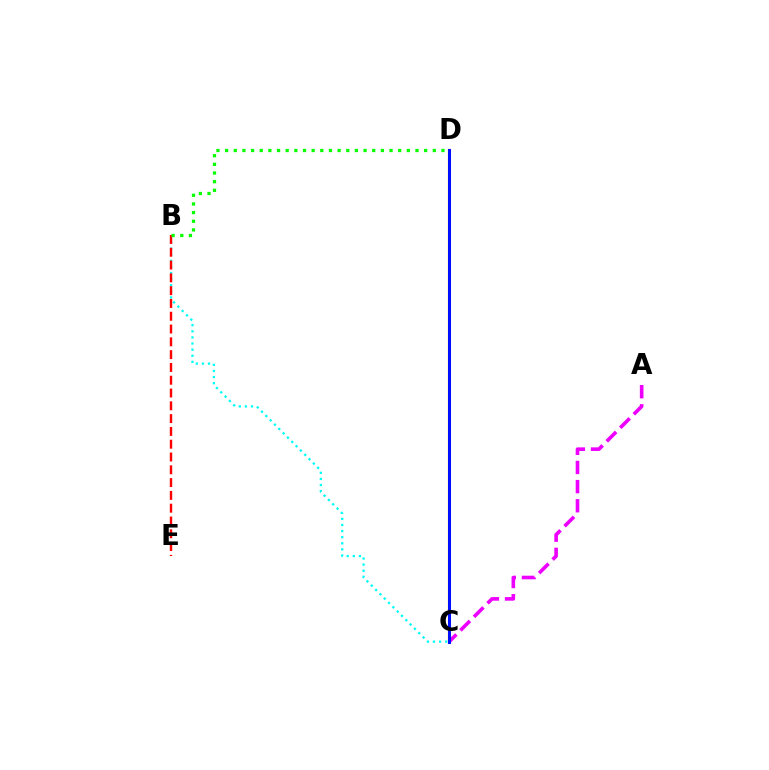{('A', 'C'): [{'color': '#ee00ff', 'line_style': 'dashed', 'thickness': 2.6}], ('B', 'C'): [{'color': '#00fff6', 'line_style': 'dotted', 'thickness': 1.66}], ('C', 'D'): [{'color': '#fcf500', 'line_style': 'solid', 'thickness': 1.63}, {'color': '#0010ff', 'line_style': 'solid', 'thickness': 2.19}], ('B', 'E'): [{'color': '#ff0000', 'line_style': 'dashed', 'thickness': 1.74}], ('B', 'D'): [{'color': '#08ff00', 'line_style': 'dotted', 'thickness': 2.35}]}